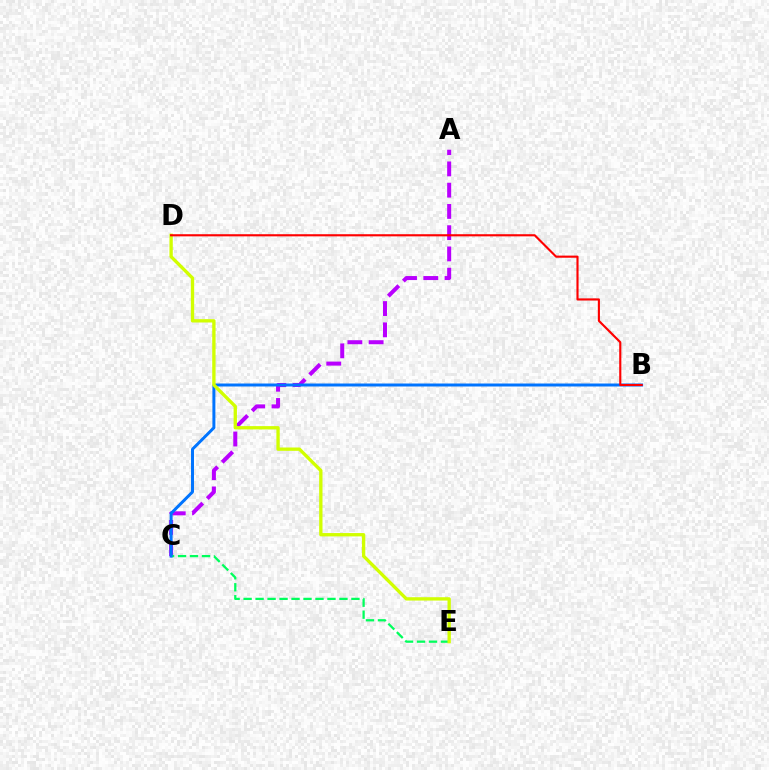{('A', 'C'): [{'color': '#b900ff', 'line_style': 'dashed', 'thickness': 2.89}], ('C', 'E'): [{'color': '#00ff5c', 'line_style': 'dashed', 'thickness': 1.63}], ('B', 'C'): [{'color': '#0074ff', 'line_style': 'solid', 'thickness': 2.14}], ('D', 'E'): [{'color': '#d1ff00', 'line_style': 'solid', 'thickness': 2.4}], ('B', 'D'): [{'color': '#ff0000', 'line_style': 'solid', 'thickness': 1.53}]}